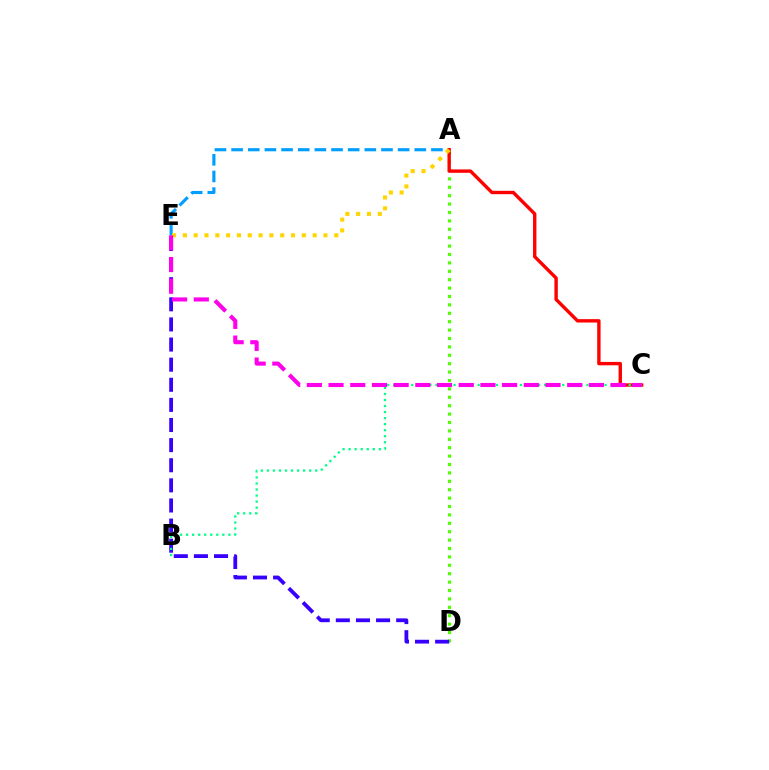{('A', 'E'): [{'color': '#009eff', 'line_style': 'dashed', 'thickness': 2.26}, {'color': '#ffd500', 'line_style': 'dotted', 'thickness': 2.94}], ('A', 'D'): [{'color': '#4fff00', 'line_style': 'dotted', 'thickness': 2.28}], ('D', 'E'): [{'color': '#3700ff', 'line_style': 'dashed', 'thickness': 2.73}], ('A', 'C'): [{'color': '#ff0000', 'line_style': 'solid', 'thickness': 2.43}], ('B', 'C'): [{'color': '#00ff86', 'line_style': 'dotted', 'thickness': 1.64}], ('C', 'E'): [{'color': '#ff00ed', 'line_style': 'dashed', 'thickness': 2.95}]}